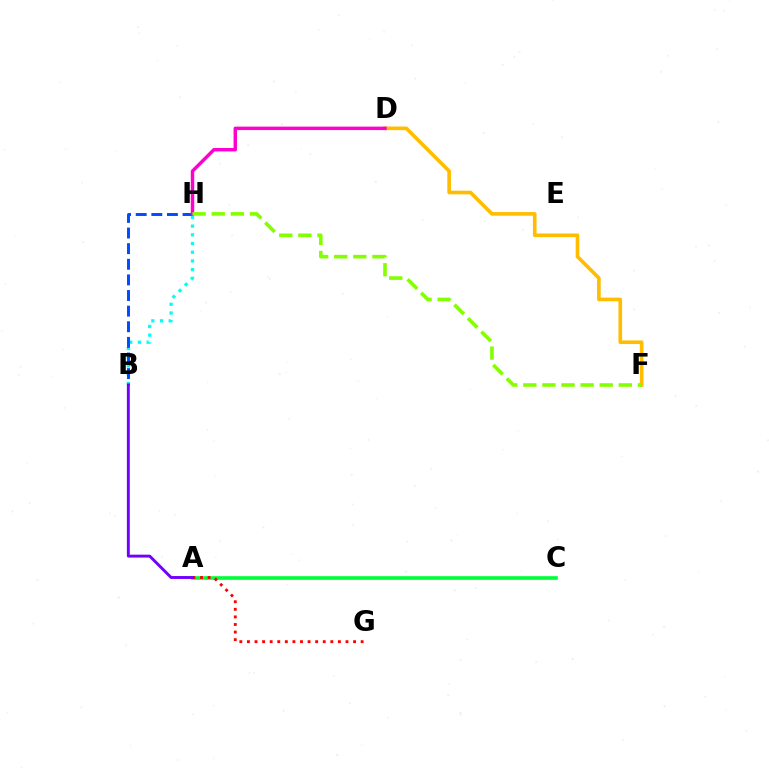{('B', 'H'): [{'color': '#00fff6', 'line_style': 'dotted', 'thickness': 2.36}, {'color': '#004bff', 'line_style': 'dashed', 'thickness': 2.12}], ('D', 'F'): [{'color': '#ffbd00', 'line_style': 'solid', 'thickness': 2.62}], ('D', 'H'): [{'color': '#ff00cf', 'line_style': 'solid', 'thickness': 2.47}], ('A', 'C'): [{'color': '#00ff39', 'line_style': 'solid', 'thickness': 2.62}], ('A', 'G'): [{'color': '#ff0000', 'line_style': 'dotted', 'thickness': 2.06}], ('F', 'H'): [{'color': '#84ff00', 'line_style': 'dashed', 'thickness': 2.59}], ('A', 'B'): [{'color': '#7200ff', 'line_style': 'solid', 'thickness': 2.09}]}